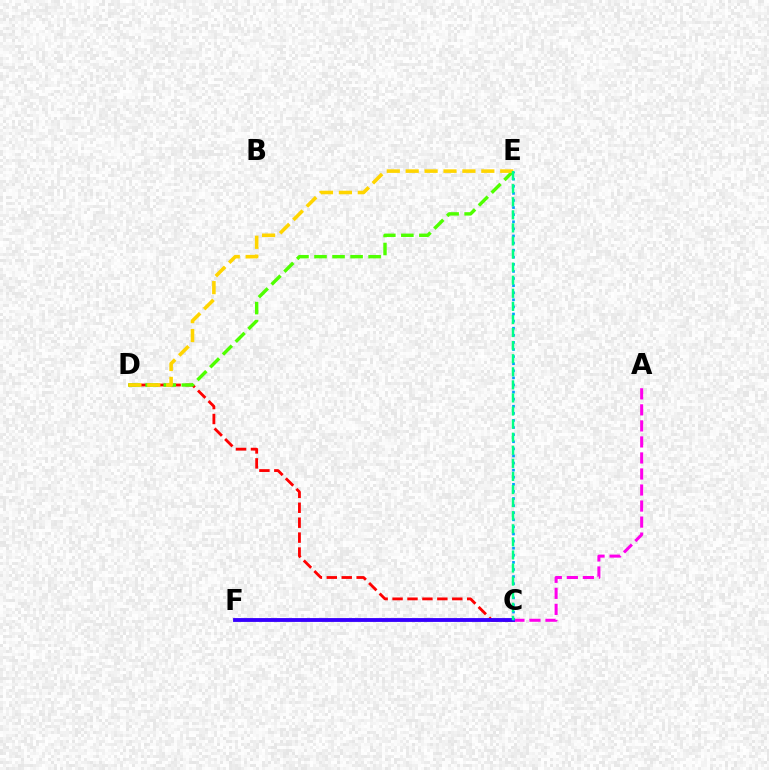{('C', 'D'): [{'color': '#ff0000', 'line_style': 'dashed', 'thickness': 2.03}], ('A', 'C'): [{'color': '#ff00ed', 'line_style': 'dashed', 'thickness': 2.18}], ('C', 'F'): [{'color': '#3700ff', 'line_style': 'solid', 'thickness': 2.77}], ('D', 'E'): [{'color': '#4fff00', 'line_style': 'dashed', 'thickness': 2.45}, {'color': '#ffd500', 'line_style': 'dashed', 'thickness': 2.57}], ('C', 'E'): [{'color': '#009eff', 'line_style': 'dotted', 'thickness': 1.93}, {'color': '#00ff86', 'line_style': 'dashed', 'thickness': 1.78}]}